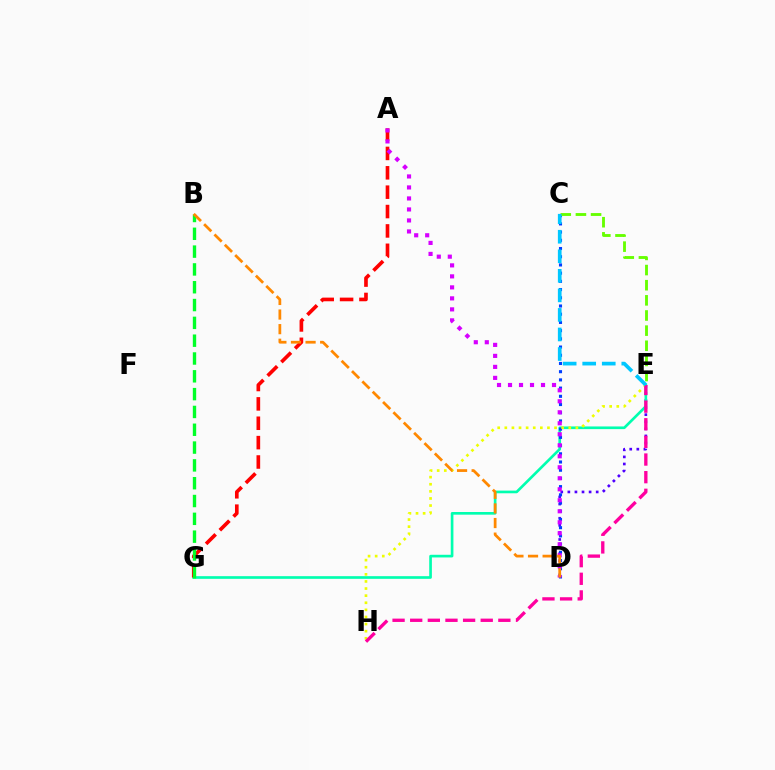{('D', 'E'): [{'color': '#4f00ff', 'line_style': 'dotted', 'thickness': 1.92}], ('E', 'G'): [{'color': '#00ffaf', 'line_style': 'solid', 'thickness': 1.92}], ('C', 'D'): [{'color': '#003fff', 'line_style': 'dotted', 'thickness': 2.23}], ('A', 'G'): [{'color': '#ff0000', 'line_style': 'dashed', 'thickness': 2.63}], ('B', 'G'): [{'color': '#00ff27', 'line_style': 'dashed', 'thickness': 2.42}], ('E', 'H'): [{'color': '#eeff00', 'line_style': 'dotted', 'thickness': 1.93}, {'color': '#ff00a0', 'line_style': 'dashed', 'thickness': 2.4}], ('A', 'D'): [{'color': '#d600ff', 'line_style': 'dotted', 'thickness': 2.99}], ('C', 'E'): [{'color': '#66ff00', 'line_style': 'dashed', 'thickness': 2.06}, {'color': '#00c7ff', 'line_style': 'dashed', 'thickness': 2.65}], ('B', 'D'): [{'color': '#ff8800', 'line_style': 'dashed', 'thickness': 1.98}]}